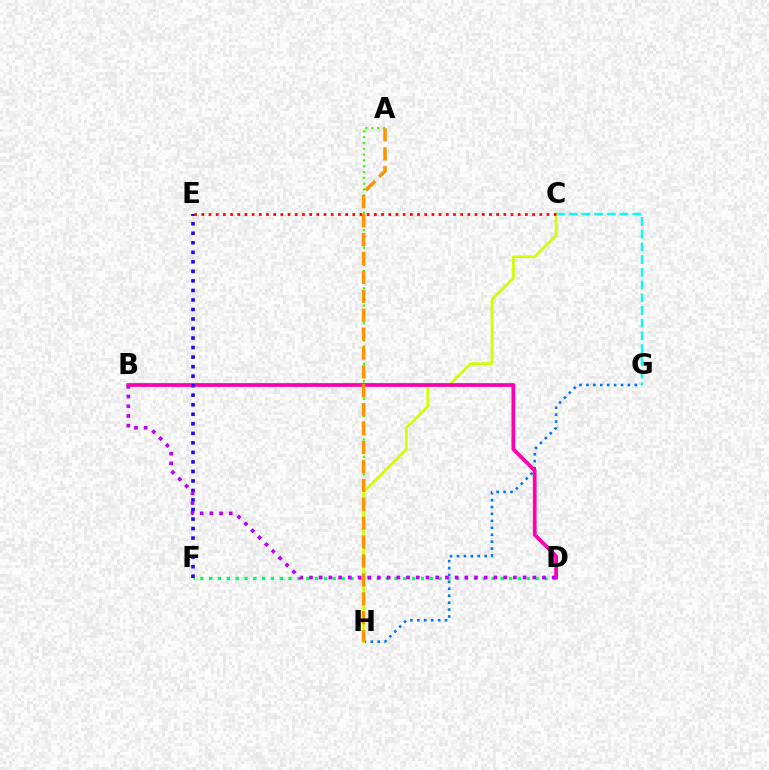{('D', 'F'): [{'color': '#00ff5c', 'line_style': 'dotted', 'thickness': 2.4}], ('C', 'G'): [{'color': '#00fff6', 'line_style': 'dashed', 'thickness': 1.73}], ('A', 'H'): [{'color': '#3dff00', 'line_style': 'dotted', 'thickness': 1.58}, {'color': '#ff9400', 'line_style': 'dashed', 'thickness': 2.57}], ('G', 'H'): [{'color': '#0074ff', 'line_style': 'dotted', 'thickness': 1.88}], ('C', 'H'): [{'color': '#d1ff00', 'line_style': 'solid', 'thickness': 1.91}], ('B', 'D'): [{'color': '#ff00ac', 'line_style': 'solid', 'thickness': 2.7}, {'color': '#b900ff', 'line_style': 'dotted', 'thickness': 2.64}], ('E', 'F'): [{'color': '#2500ff', 'line_style': 'dotted', 'thickness': 2.59}], ('C', 'E'): [{'color': '#ff0000', 'line_style': 'dotted', 'thickness': 1.95}]}